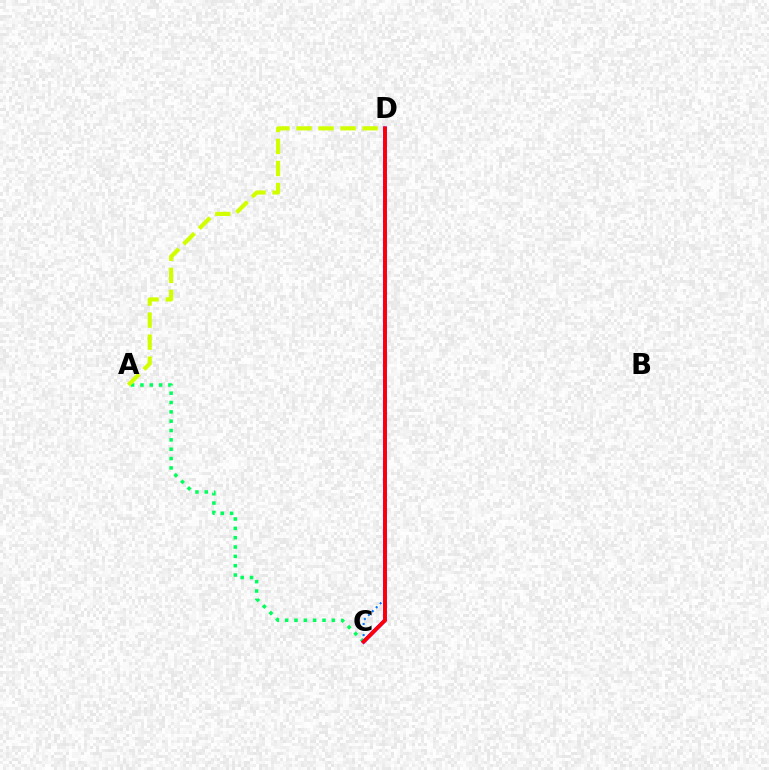{('A', 'C'): [{'color': '#00ff5c', 'line_style': 'dotted', 'thickness': 2.54}], ('A', 'D'): [{'color': '#d1ff00', 'line_style': 'dashed', 'thickness': 2.99}], ('C', 'D'): [{'color': '#0074ff', 'line_style': 'dotted', 'thickness': 1.51}, {'color': '#b900ff', 'line_style': 'solid', 'thickness': 2.83}, {'color': '#ff0000', 'line_style': 'solid', 'thickness': 2.58}]}